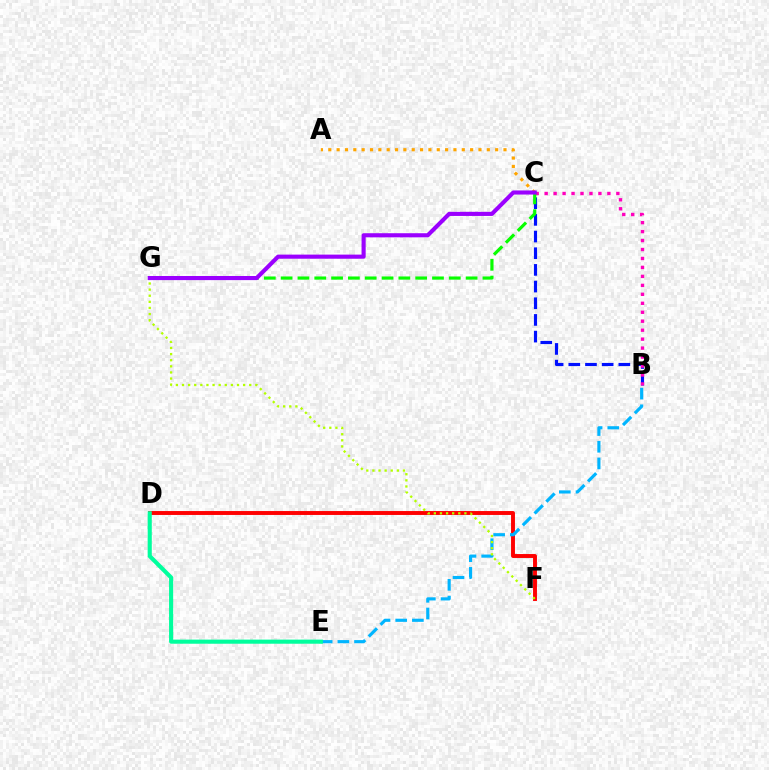{('D', 'F'): [{'color': '#ff0000', 'line_style': 'solid', 'thickness': 2.82}], ('B', 'C'): [{'color': '#0010ff', 'line_style': 'dashed', 'thickness': 2.27}, {'color': '#ff00bd', 'line_style': 'dotted', 'thickness': 2.44}], ('A', 'C'): [{'color': '#ffa500', 'line_style': 'dotted', 'thickness': 2.27}], ('B', 'E'): [{'color': '#00b5ff', 'line_style': 'dashed', 'thickness': 2.27}], ('F', 'G'): [{'color': '#b3ff00', 'line_style': 'dotted', 'thickness': 1.66}], ('C', 'G'): [{'color': '#08ff00', 'line_style': 'dashed', 'thickness': 2.28}, {'color': '#9b00ff', 'line_style': 'solid', 'thickness': 2.96}], ('D', 'E'): [{'color': '#00ff9d', 'line_style': 'solid', 'thickness': 2.96}]}